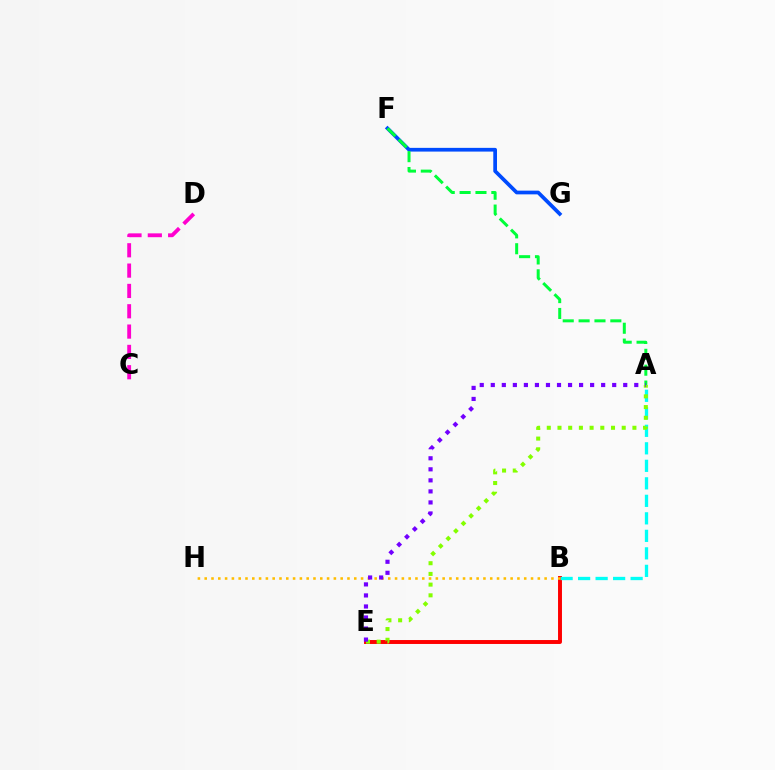{('B', 'E'): [{'color': '#ff0000', 'line_style': 'solid', 'thickness': 2.83}], ('F', 'G'): [{'color': '#004bff', 'line_style': 'solid', 'thickness': 2.68}], ('A', 'B'): [{'color': '#00fff6', 'line_style': 'dashed', 'thickness': 2.38}], ('B', 'H'): [{'color': '#ffbd00', 'line_style': 'dotted', 'thickness': 1.85}], ('A', 'E'): [{'color': '#84ff00', 'line_style': 'dotted', 'thickness': 2.91}, {'color': '#7200ff', 'line_style': 'dotted', 'thickness': 3.0}], ('A', 'F'): [{'color': '#00ff39', 'line_style': 'dashed', 'thickness': 2.16}], ('C', 'D'): [{'color': '#ff00cf', 'line_style': 'dashed', 'thickness': 2.76}]}